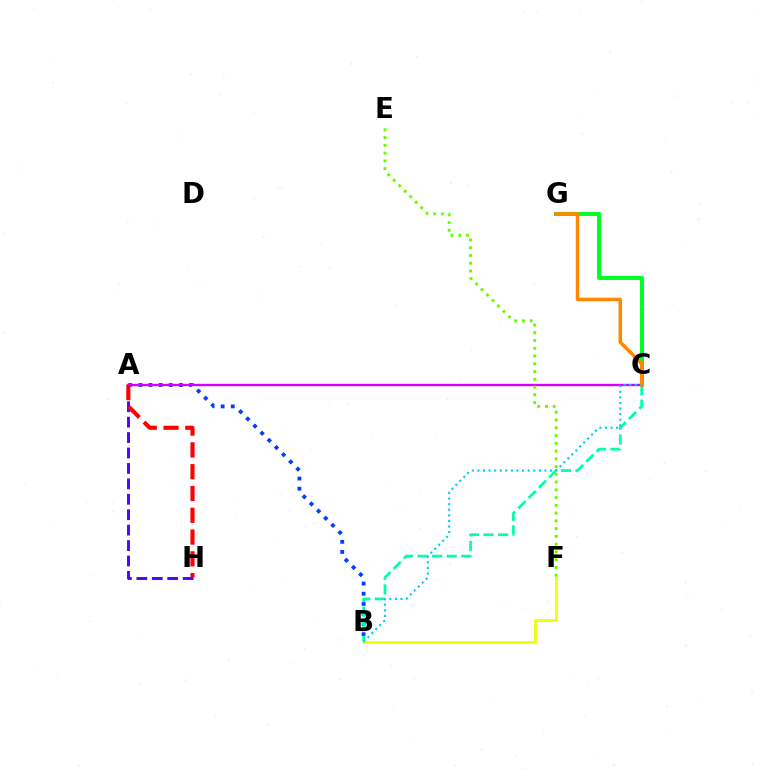{('A', 'B'): [{'color': '#003fff', 'line_style': 'dotted', 'thickness': 2.75}], ('A', 'C'): [{'color': '#ff00a0', 'line_style': 'solid', 'thickness': 1.55}, {'color': '#d600ff', 'line_style': 'solid', 'thickness': 1.6}], ('A', 'H'): [{'color': '#4f00ff', 'line_style': 'dashed', 'thickness': 2.1}, {'color': '#ff0000', 'line_style': 'dashed', 'thickness': 2.96}], ('B', 'C'): [{'color': '#00ffaf', 'line_style': 'dashed', 'thickness': 1.98}, {'color': '#00c7ff', 'line_style': 'dotted', 'thickness': 1.52}], ('C', 'G'): [{'color': '#00ff27', 'line_style': 'solid', 'thickness': 2.87}, {'color': '#ff8800', 'line_style': 'solid', 'thickness': 2.51}], ('E', 'F'): [{'color': '#66ff00', 'line_style': 'dotted', 'thickness': 2.11}], ('B', 'F'): [{'color': '#eeff00', 'line_style': 'solid', 'thickness': 1.96}]}